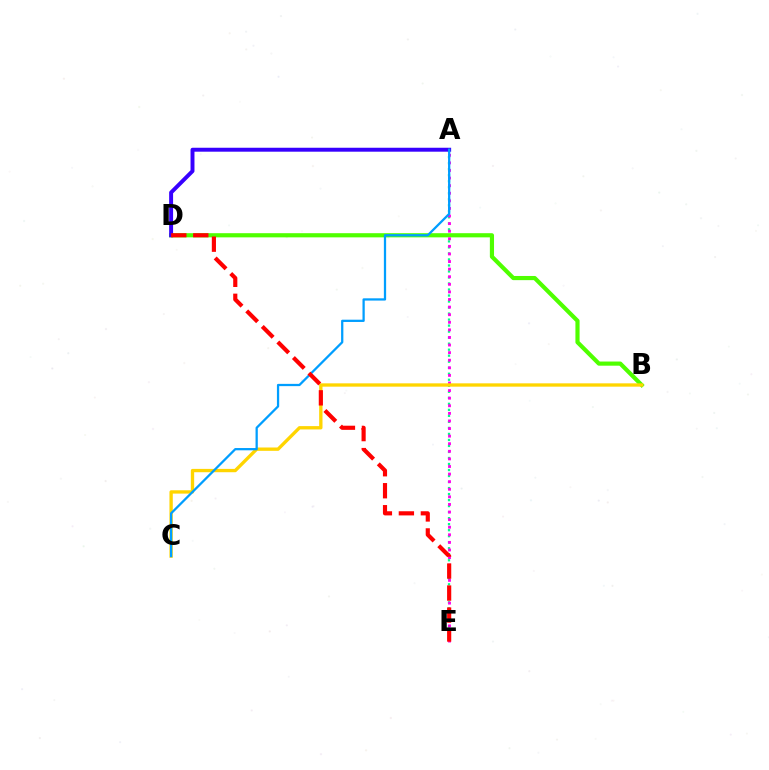{('A', 'E'): [{'color': '#00ff86', 'line_style': 'dotted', 'thickness': 1.63}, {'color': '#ff00ed', 'line_style': 'dotted', 'thickness': 2.06}], ('B', 'D'): [{'color': '#4fff00', 'line_style': 'solid', 'thickness': 3.0}], ('B', 'C'): [{'color': '#ffd500', 'line_style': 'solid', 'thickness': 2.4}], ('A', 'D'): [{'color': '#3700ff', 'line_style': 'solid', 'thickness': 2.84}], ('A', 'C'): [{'color': '#009eff', 'line_style': 'solid', 'thickness': 1.63}], ('D', 'E'): [{'color': '#ff0000', 'line_style': 'dashed', 'thickness': 2.99}]}